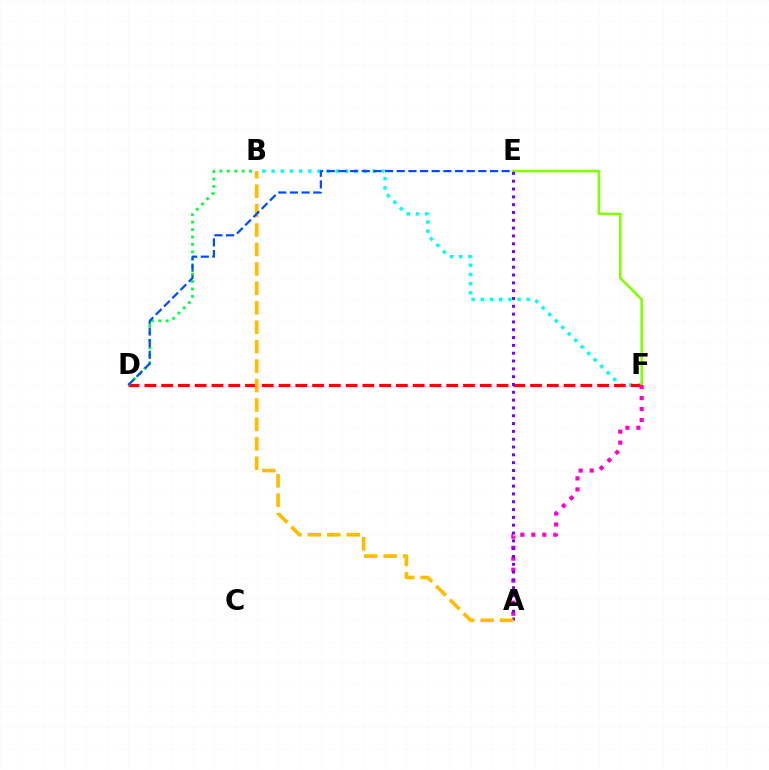{('B', 'F'): [{'color': '#00fff6', 'line_style': 'dotted', 'thickness': 2.5}], ('D', 'F'): [{'color': '#ff0000', 'line_style': 'dashed', 'thickness': 2.28}], ('E', 'F'): [{'color': '#84ff00', 'line_style': 'solid', 'thickness': 1.85}], ('A', 'F'): [{'color': '#ff00cf', 'line_style': 'dotted', 'thickness': 2.99}], ('A', 'E'): [{'color': '#7200ff', 'line_style': 'dotted', 'thickness': 2.12}], ('B', 'D'): [{'color': '#00ff39', 'line_style': 'dotted', 'thickness': 2.02}], ('A', 'B'): [{'color': '#ffbd00', 'line_style': 'dashed', 'thickness': 2.64}], ('D', 'E'): [{'color': '#004bff', 'line_style': 'dashed', 'thickness': 1.58}]}